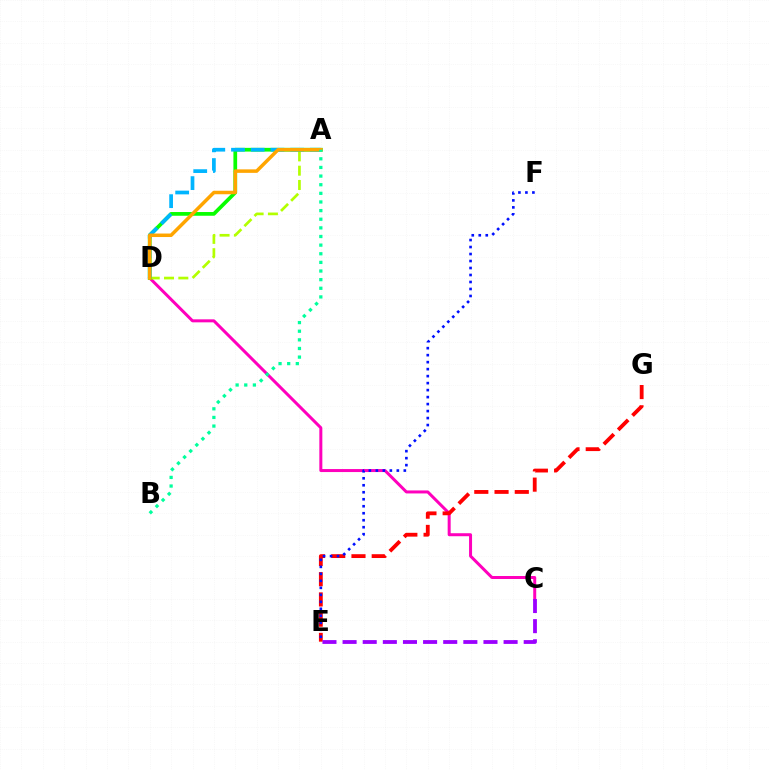{('C', 'D'): [{'color': '#ff00bd', 'line_style': 'solid', 'thickness': 2.16}], ('A', 'D'): [{'color': '#b3ff00', 'line_style': 'dashed', 'thickness': 1.94}, {'color': '#08ff00', 'line_style': 'solid', 'thickness': 2.68}, {'color': '#00b5ff', 'line_style': 'dashed', 'thickness': 2.68}, {'color': '#ffa500', 'line_style': 'solid', 'thickness': 2.52}], ('E', 'G'): [{'color': '#ff0000', 'line_style': 'dashed', 'thickness': 2.75}], ('E', 'F'): [{'color': '#0010ff', 'line_style': 'dotted', 'thickness': 1.9}], ('A', 'B'): [{'color': '#00ff9d', 'line_style': 'dotted', 'thickness': 2.35}], ('C', 'E'): [{'color': '#9b00ff', 'line_style': 'dashed', 'thickness': 2.73}]}